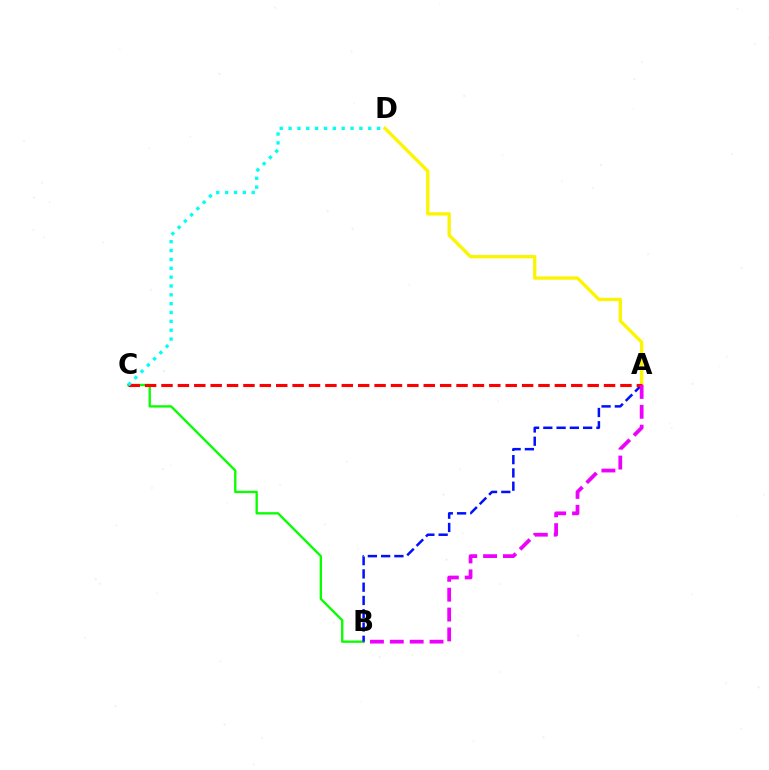{('B', 'C'): [{'color': '#08ff00', 'line_style': 'solid', 'thickness': 1.69}], ('A', 'B'): [{'color': '#0010ff', 'line_style': 'dashed', 'thickness': 1.8}, {'color': '#ee00ff', 'line_style': 'dashed', 'thickness': 2.7}], ('A', 'D'): [{'color': '#fcf500', 'line_style': 'solid', 'thickness': 2.39}], ('A', 'C'): [{'color': '#ff0000', 'line_style': 'dashed', 'thickness': 2.23}], ('C', 'D'): [{'color': '#00fff6', 'line_style': 'dotted', 'thickness': 2.41}]}